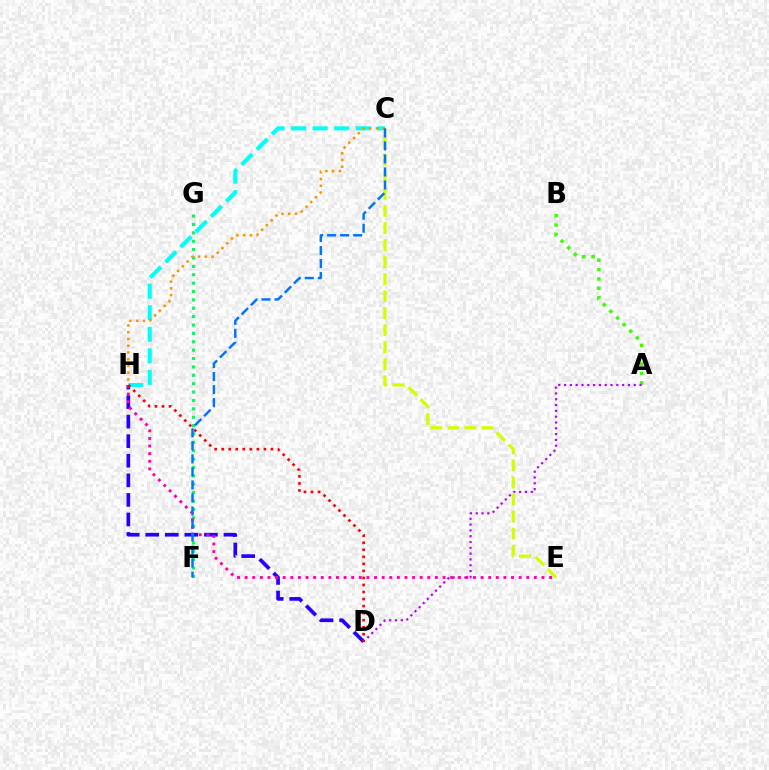{('C', 'H'): [{'color': '#00fff6', 'line_style': 'dashed', 'thickness': 2.92}, {'color': '#ff9400', 'line_style': 'dotted', 'thickness': 1.83}], ('A', 'B'): [{'color': '#3dff00', 'line_style': 'dotted', 'thickness': 2.54}], ('A', 'D'): [{'color': '#b900ff', 'line_style': 'dotted', 'thickness': 1.58}], ('C', 'E'): [{'color': '#d1ff00', 'line_style': 'dashed', 'thickness': 2.31}], ('F', 'G'): [{'color': '#00ff5c', 'line_style': 'dotted', 'thickness': 2.28}], ('D', 'H'): [{'color': '#2500ff', 'line_style': 'dashed', 'thickness': 2.66}, {'color': '#ff0000', 'line_style': 'dotted', 'thickness': 1.91}], ('E', 'H'): [{'color': '#ff00ac', 'line_style': 'dotted', 'thickness': 2.07}], ('C', 'F'): [{'color': '#0074ff', 'line_style': 'dashed', 'thickness': 1.77}]}